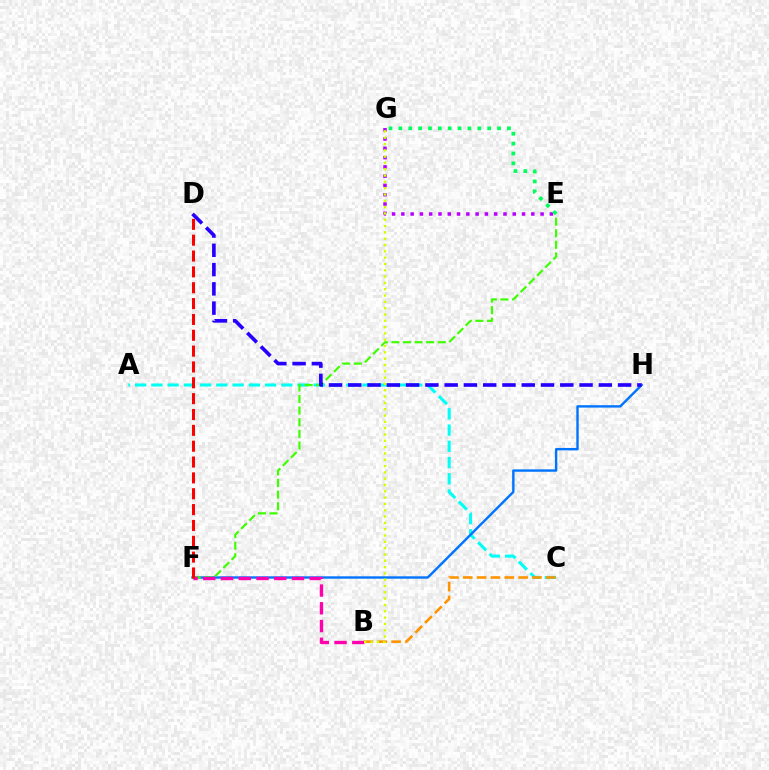{('A', 'C'): [{'color': '#00fff6', 'line_style': 'dashed', 'thickness': 2.21}], ('F', 'H'): [{'color': '#0074ff', 'line_style': 'solid', 'thickness': 1.72}], ('B', 'C'): [{'color': '#ff9400', 'line_style': 'dashed', 'thickness': 1.88}], ('E', 'F'): [{'color': '#3dff00', 'line_style': 'dashed', 'thickness': 1.58}], ('D', 'H'): [{'color': '#2500ff', 'line_style': 'dashed', 'thickness': 2.62}], ('B', 'F'): [{'color': '#ff00ac', 'line_style': 'dashed', 'thickness': 2.41}], ('D', 'F'): [{'color': '#ff0000', 'line_style': 'dashed', 'thickness': 2.15}], ('E', 'G'): [{'color': '#b900ff', 'line_style': 'dotted', 'thickness': 2.52}, {'color': '#00ff5c', 'line_style': 'dotted', 'thickness': 2.68}], ('B', 'G'): [{'color': '#d1ff00', 'line_style': 'dotted', 'thickness': 1.72}]}